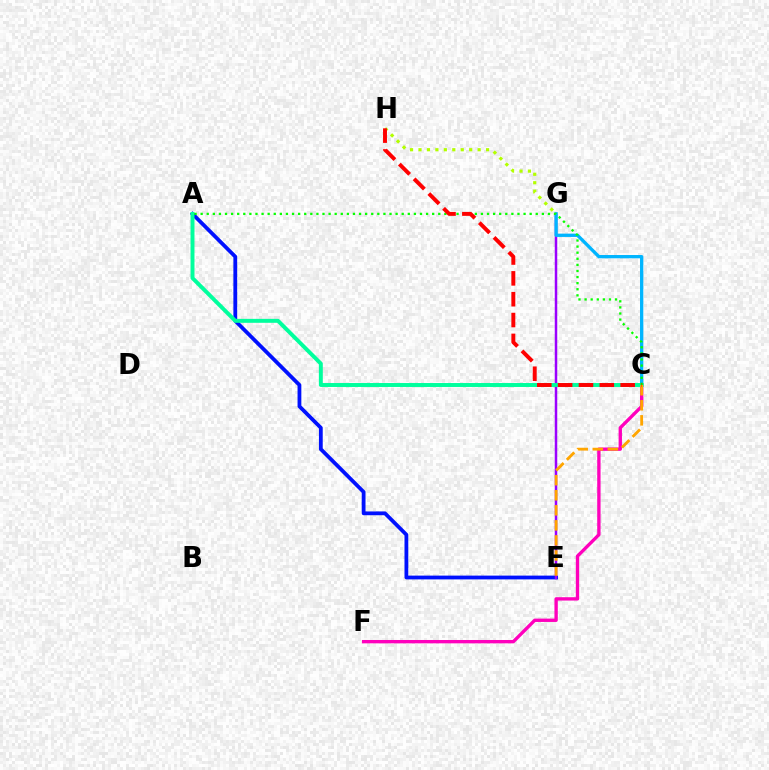{('A', 'E'): [{'color': '#0010ff', 'line_style': 'solid', 'thickness': 2.73}], ('E', 'G'): [{'color': '#9b00ff', 'line_style': 'solid', 'thickness': 1.79}], ('C', 'G'): [{'color': '#00b5ff', 'line_style': 'solid', 'thickness': 2.38}], ('C', 'F'): [{'color': '#ff00bd', 'line_style': 'solid', 'thickness': 2.41}], ('A', 'C'): [{'color': '#00ff9d', 'line_style': 'solid', 'thickness': 2.84}, {'color': '#08ff00', 'line_style': 'dotted', 'thickness': 1.66}], ('G', 'H'): [{'color': '#b3ff00', 'line_style': 'dotted', 'thickness': 2.3}], ('C', 'E'): [{'color': '#ffa500', 'line_style': 'dashed', 'thickness': 2.04}], ('C', 'H'): [{'color': '#ff0000', 'line_style': 'dashed', 'thickness': 2.83}]}